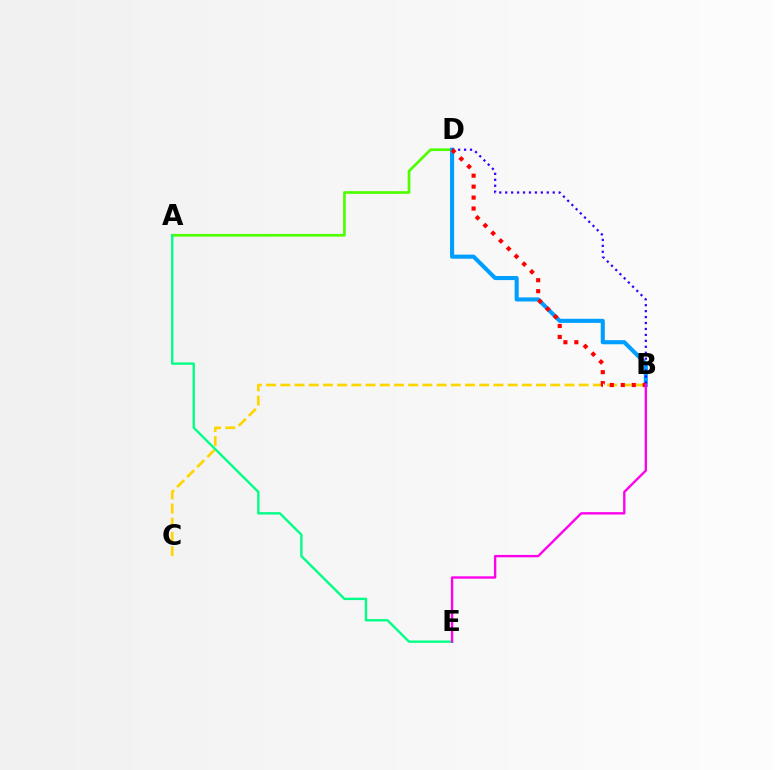{('A', 'D'): [{'color': '#4fff00', 'line_style': 'solid', 'thickness': 1.94}], ('B', 'D'): [{'color': '#009eff', 'line_style': 'solid', 'thickness': 2.94}, {'color': '#3700ff', 'line_style': 'dotted', 'thickness': 1.61}, {'color': '#ff0000', 'line_style': 'dotted', 'thickness': 2.98}], ('B', 'C'): [{'color': '#ffd500', 'line_style': 'dashed', 'thickness': 1.93}], ('A', 'E'): [{'color': '#00ff86', 'line_style': 'solid', 'thickness': 1.71}], ('B', 'E'): [{'color': '#ff00ed', 'line_style': 'solid', 'thickness': 1.7}]}